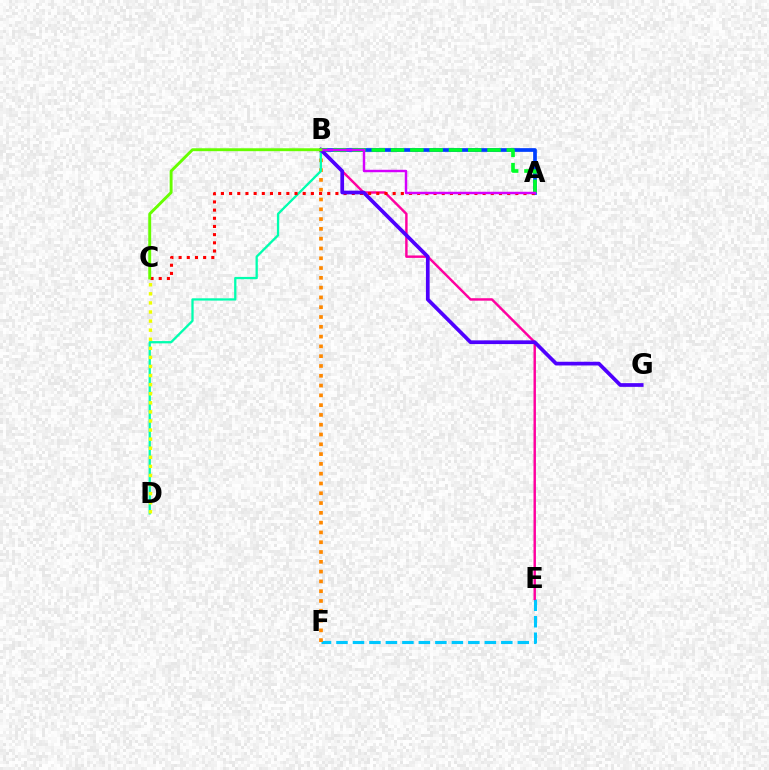{('A', 'B'): [{'color': '#003fff', 'line_style': 'solid', 'thickness': 2.67}, {'color': '#00ff27', 'line_style': 'dashed', 'thickness': 2.62}, {'color': '#d600ff', 'line_style': 'solid', 'thickness': 1.76}], ('E', 'F'): [{'color': '#00c7ff', 'line_style': 'dashed', 'thickness': 2.24}], ('B', 'F'): [{'color': '#ff8800', 'line_style': 'dotted', 'thickness': 2.66}], ('B', 'D'): [{'color': '#00ffaf', 'line_style': 'solid', 'thickness': 1.65}], ('B', 'E'): [{'color': '#ff00a0', 'line_style': 'solid', 'thickness': 1.75}], ('A', 'C'): [{'color': '#ff0000', 'line_style': 'dotted', 'thickness': 2.22}], ('B', 'G'): [{'color': '#4f00ff', 'line_style': 'solid', 'thickness': 2.67}], ('C', 'D'): [{'color': '#eeff00', 'line_style': 'dotted', 'thickness': 2.47}], ('B', 'C'): [{'color': '#66ff00', 'line_style': 'solid', 'thickness': 2.09}]}